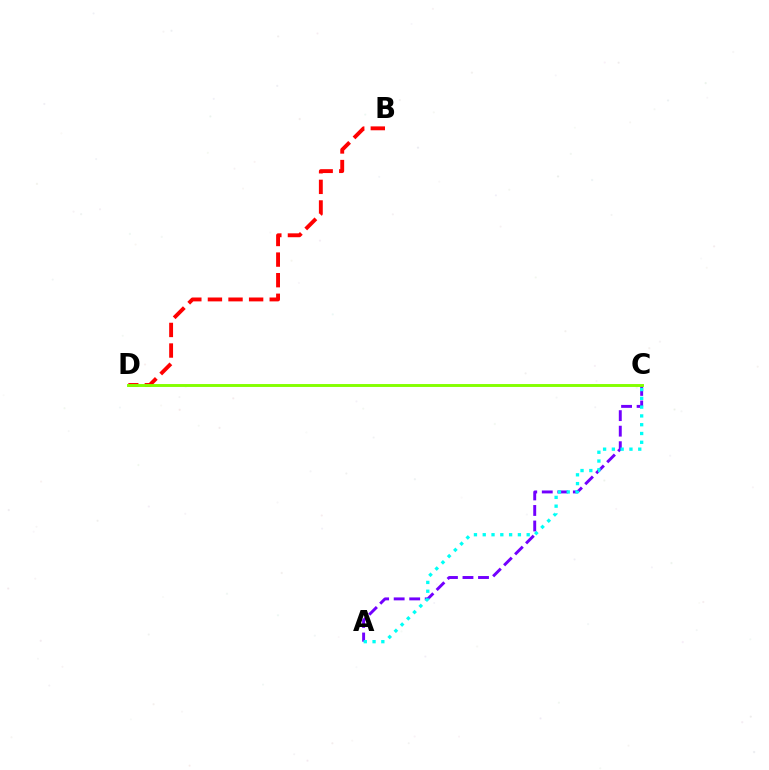{('A', 'C'): [{'color': '#7200ff', 'line_style': 'dashed', 'thickness': 2.11}, {'color': '#00fff6', 'line_style': 'dotted', 'thickness': 2.39}], ('B', 'D'): [{'color': '#ff0000', 'line_style': 'dashed', 'thickness': 2.8}], ('C', 'D'): [{'color': '#84ff00', 'line_style': 'solid', 'thickness': 2.1}]}